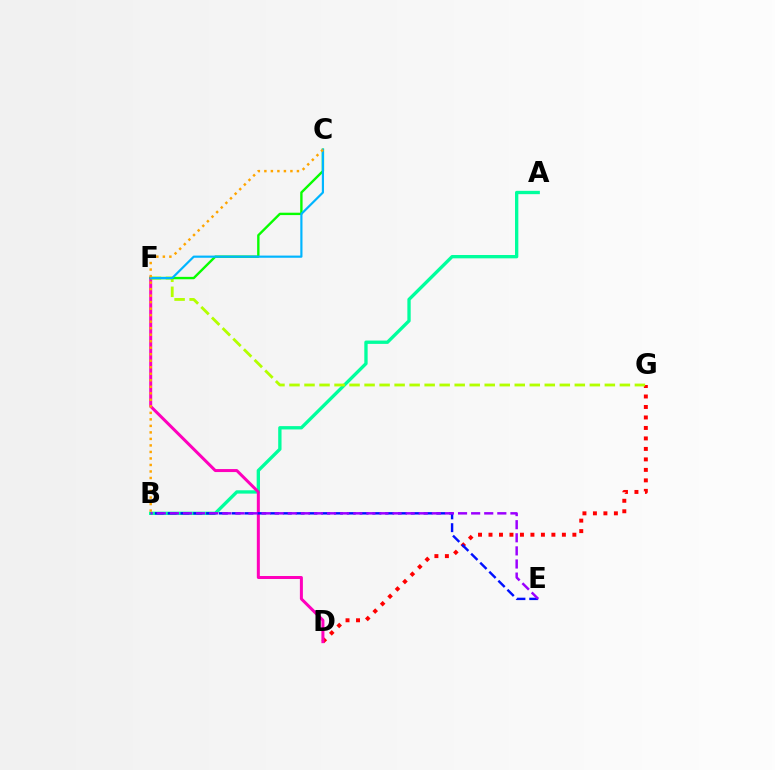{('A', 'B'): [{'color': '#00ff9d', 'line_style': 'solid', 'thickness': 2.4}], ('D', 'G'): [{'color': '#ff0000', 'line_style': 'dotted', 'thickness': 2.85}], ('D', 'F'): [{'color': '#ff00bd', 'line_style': 'solid', 'thickness': 2.16}], ('B', 'E'): [{'color': '#0010ff', 'line_style': 'dashed', 'thickness': 1.74}, {'color': '#9b00ff', 'line_style': 'dashed', 'thickness': 1.78}], ('F', 'G'): [{'color': '#b3ff00', 'line_style': 'dashed', 'thickness': 2.04}], ('C', 'F'): [{'color': '#08ff00', 'line_style': 'solid', 'thickness': 1.72}, {'color': '#00b5ff', 'line_style': 'solid', 'thickness': 1.57}], ('B', 'C'): [{'color': '#ffa500', 'line_style': 'dotted', 'thickness': 1.77}]}